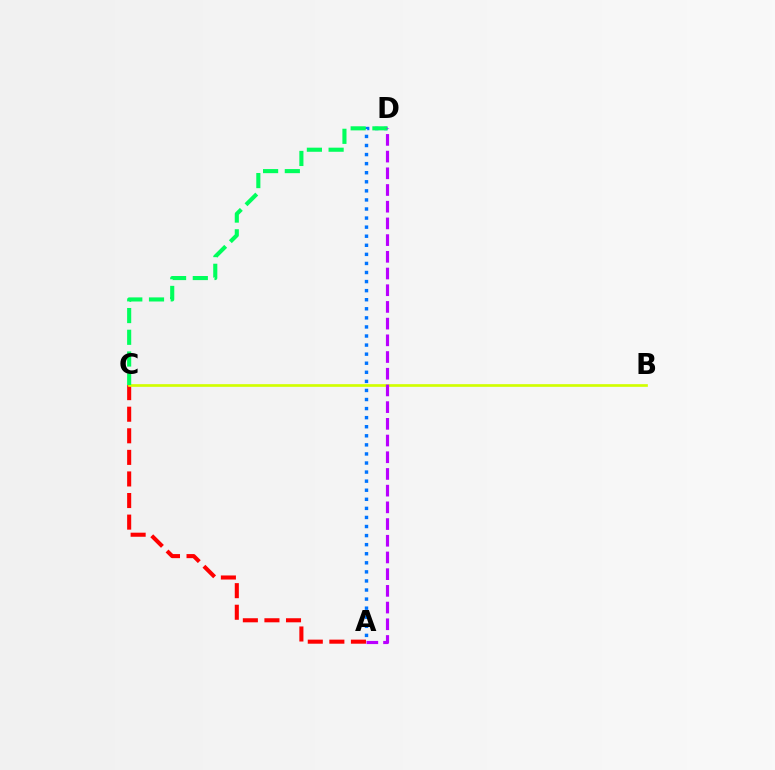{('A', 'C'): [{'color': '#ff0000', 'line_style': 'dashed', 'thickness': 2.93}], ('A', 'D'): [{'color': '#0074ff', 'line_style': 'dotted', 'thickness': 2.46}, {'color': '#b900ff', 'line_style': 'dashed', 'thickness': 2.27}], ('B', 'C'): [{'color': '#d1ff00', 'line_style': 'solid', 'thickness': 1.93}], ('C', 'D'): [{'color': '#00ff5c', 'line_style': 'dashed', 'thickness': 2.95}]}